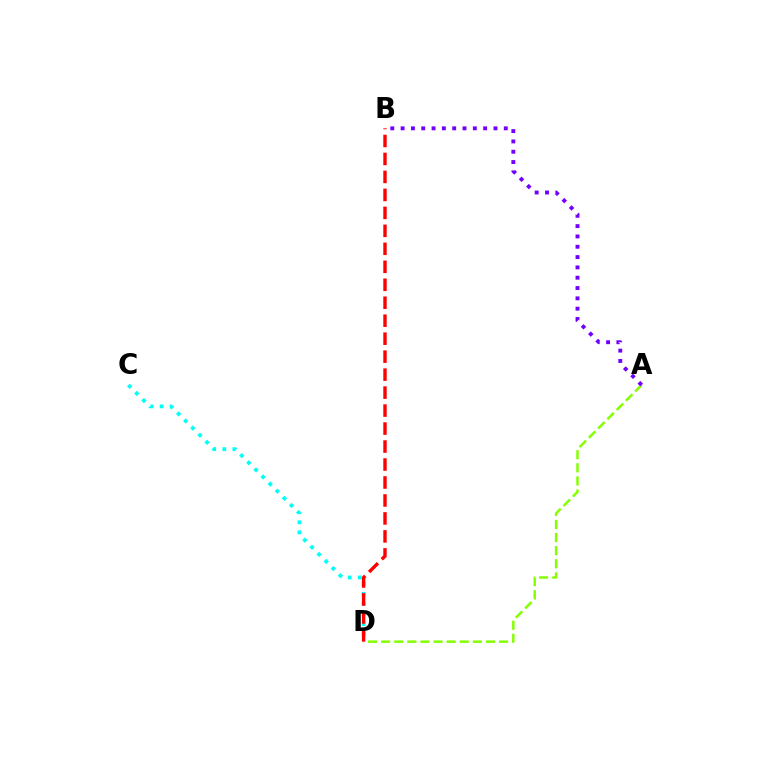{('C', 'D'): [{'color': '#00fff6', 'line_style': 'dotted', 'thickness': 2.73}], ('A', 'D'): [{'color': '#84ff00', 'line_style': 'dashed', 'thickness': 1.78}], ('B', 'D'): [{'color': '#ff0000', 'line_style': 'dashed', 'thickness': 2.44}], ('A', 'B'): [{'color': '#7200ff', 'line_style': 'dotted', 'thickness': 2.8}]}